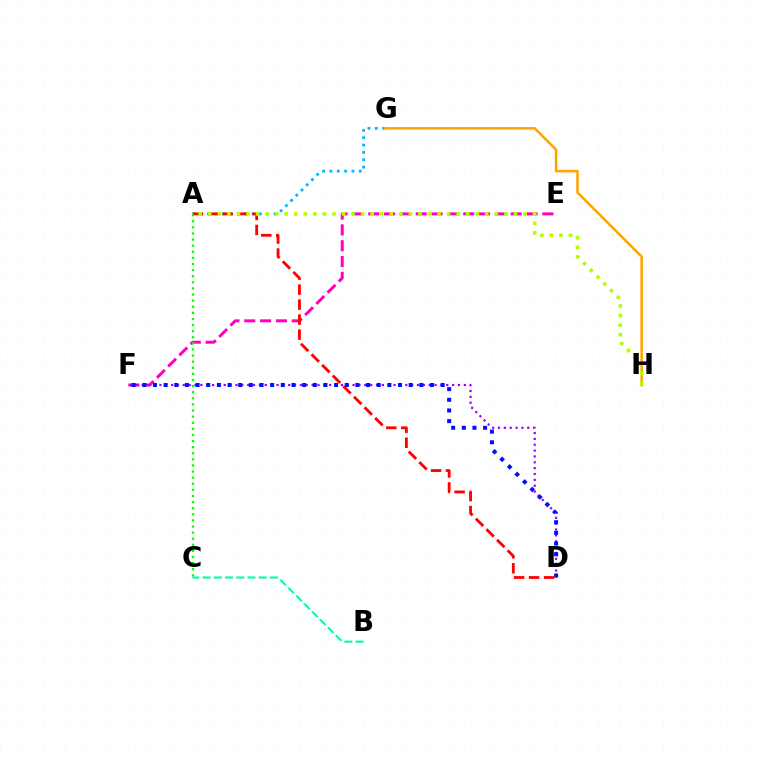{('E', 'F'): [{'color': '#ff00bd', 'line_style': 'dashed', 'thickness': 2.15}], ('A', 'G'): [{'color': '#00b5ff', 'line_style': 'dotted', 'thickness': 2.0}], ('D', 'F'): [{'color': '#9b00ff', 'line_style': 'dotted', 'thickness': 1.59}, {'color': '#0010ff', 'line_style': 'dotted', 'thickness': 2.89}], ('G', 'H'): [{'color': '#ffa500', 'line_style': 'solid', 'thickness': 1.84}], ('A', 'D'): [{'color': '#ff0000', 'line_style': 'dashed', 'thickness': 2.04}], ('A', 'C'): [{'color': '#08ff00', 'line_style': 'dotted', 'thickness': 1.66}], ('A', 'H'): [{'color': '#b3ff00', 'line_style': 'dotted', 'thickness': 2.6}], ('B', 'C'): [{'color': '#00ff9d', 'line_style': 'dashed', 'thickness': 1.53}]}